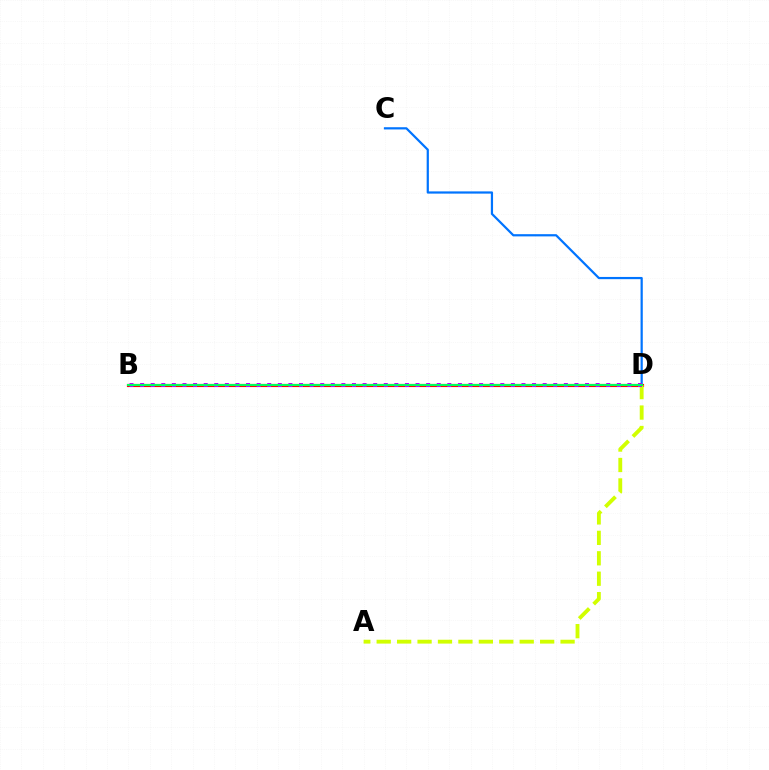{('C', 'D'): [{'color': '#0074ff', 'line_style': 'solid', 'thickness': 1.6}], ('B', 'D'): [{'color': '#ff0000', 'line_style': 'solid', 'thickness': 2.27}, {'color': '#b900ff', 'line_style': 'dotted', 'thickness': 2.88}, {'color': '#00ff5c', 'line_style': 'solid', 'thickness': 1.5}], ('A', 'D'): [{'color': '#d1ff00', 'line_style': 'dashed', 'thickness': 2.78}]}